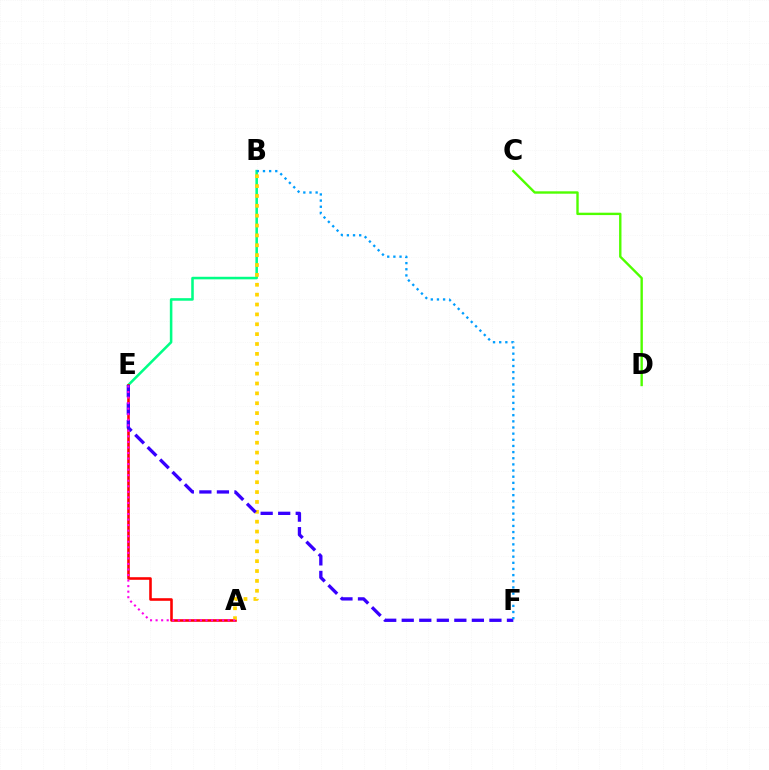{('B', 'E'): [{'color': '#00ff86', 'line_style': 'solid', 'thickness': 1.84}], ('A', 'E'): [{'color': '#ff0000', 'line_style': 'solid', 'thickness': 1.86}, {'color': '#ff00ed', 'line_style': 'dotted', 'thickness': 1.51}], ('A', 'B'): [{'color': '#ffd500', 'line_style': 'dotted', 'thickness': 2.68}], ('C', 'D'): [{'color': '#4fff00', 'line_style': 'solid', 'thickness': 1.72}], ('E', 'F'): [{'color': '#3700ff', 'line_style': 'dashed', 'thickness': 2.38}], ('B', 'F'): [{'color': '#009eff', 'line_style': 'dotted', 'thickness': 1.67}]}